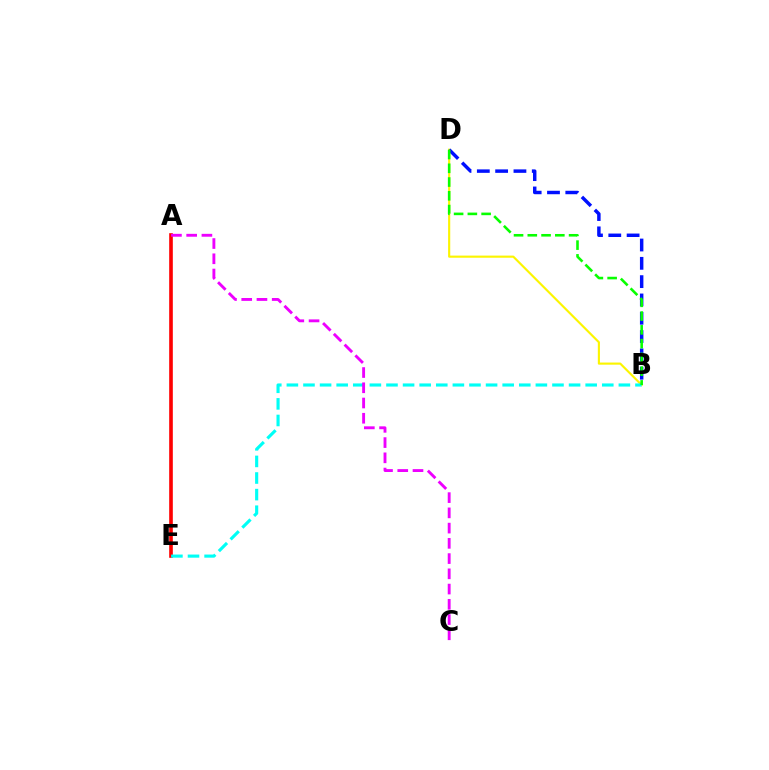{('A', 'E'): [{'color': '#ff0000', 'line_style': 'solid', 'thickness': 2.62}], ('B', 'D'): [{'color': '#fcf500', 'line_style': 'solid', 'thickness': 1.54}, {'color': '#0010ff', 'line_style': 'dashed', 'thickness': 2.49}, {'color': '#08ff00', 'line_style': 'dashed', 'thickness': 1.87}], ('B', 'E'): [{'color': '#00fff6', 'line_style': 'dashed', 'thickness': 2.26}], ('A', 'C'): [{'color': '#ee00ff', 'line_style': 'dashed', 'thickness': 2.07}]}